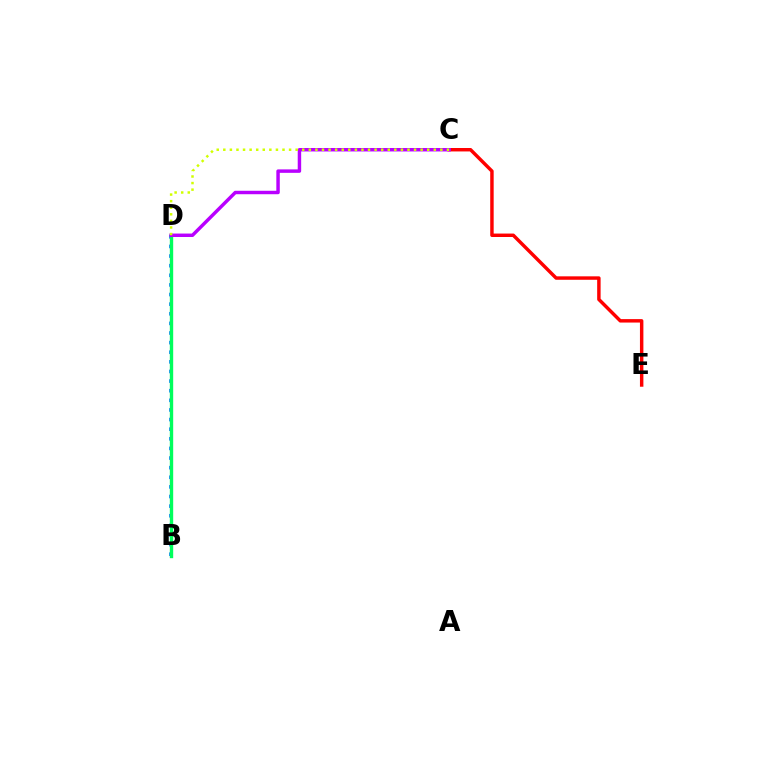{('B', 'D'): [{'color': '#0074ff', 'line_style': 'dotted', 'thickness': 2.61}, {'color': '#00ff5c', 'line_style': 'solid', 'thickness': 2.43}], ('C', 'E'): [{'color': '#ff0000', 'line_style': 'solid', 'thickness': 2.48}], ('C', 'D'): [{'color': '#b900ff', 'line_style': 'solid', 'thickness': 2.48}, {'color': '#d1ff00', 'line_style': 'dotted', 'thickness': 1.79}]}